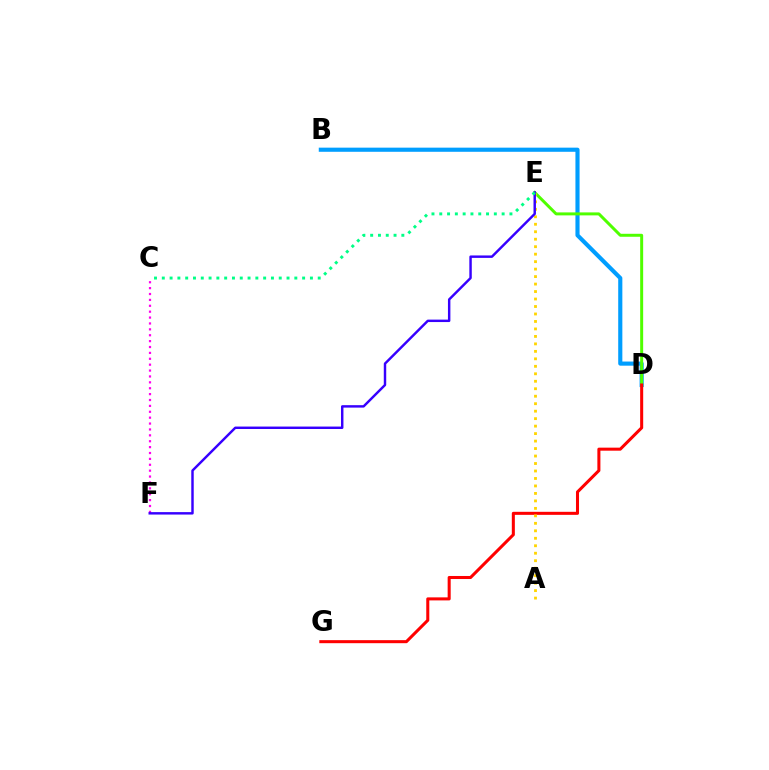{('B', 'D'): [{'color': '#009eff', 'line_style': 'solid', 'thickness': 2.98}], ('C', 'F'): [{'color': '#ff00ed', 'line_style': 'dotted', 'thickness': 1.6}], ('D', 'E'): [{'color': '#4fff00', 'line_style': 'solid', 'thickness': 2.14}], ('D', 'G'): [{'color': '#ff0000', 'line_style': 'solid', 'thickness': 2.19}], ('A', 'E'): [{'color': '#ffd500', 'line_style': 'dotted', 'thickness': 2.03}], ('E', 'F'): [{'color': '#3700ff', 'line_style': 'solid', 'thickness': 1.76}], ('C', 'E'): [{'color': '#00ff86', 'line_style': 'dotted', 'thickness': 2.12}]}